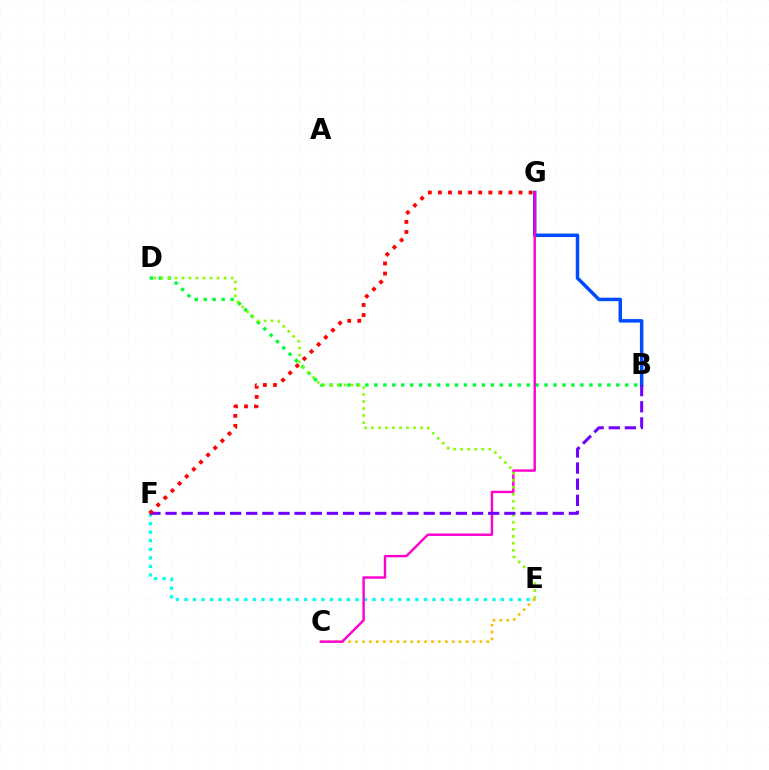{('E', 'F'): [{'color': '#00fff6', 'line_style': 'dotted', 'thickness': 2.32}], ('C', 'E'): [{'color': '#ffbd00', 'line_style': 'dotted', 'thickness': 1.88}], ('B', 'G'): [{'color': '#004bff', 'line_style': 'solid', 'thickness': 2.51}], ('B', 'D'): [{'color': '#00ff39', 'line_style': 'dotted', 'thickness': 2.43}], ('C', 'G'): [{'color': '#ff00cf', 'line_style': 'solid', 'thickness': 1.75}], ('D', 'E'): [{'color': '#84ff00', 'line_style': 'dotted', 'thickness': 1.91}], ('B', 'F'): [{'color': '#7200ff', 'line_style': 'dashed', 'thickness': 2.19}], ('F', 'G'): [{'color': '#ff0000', 'line_style': 'dotted', 'thickness': 2.74}]}